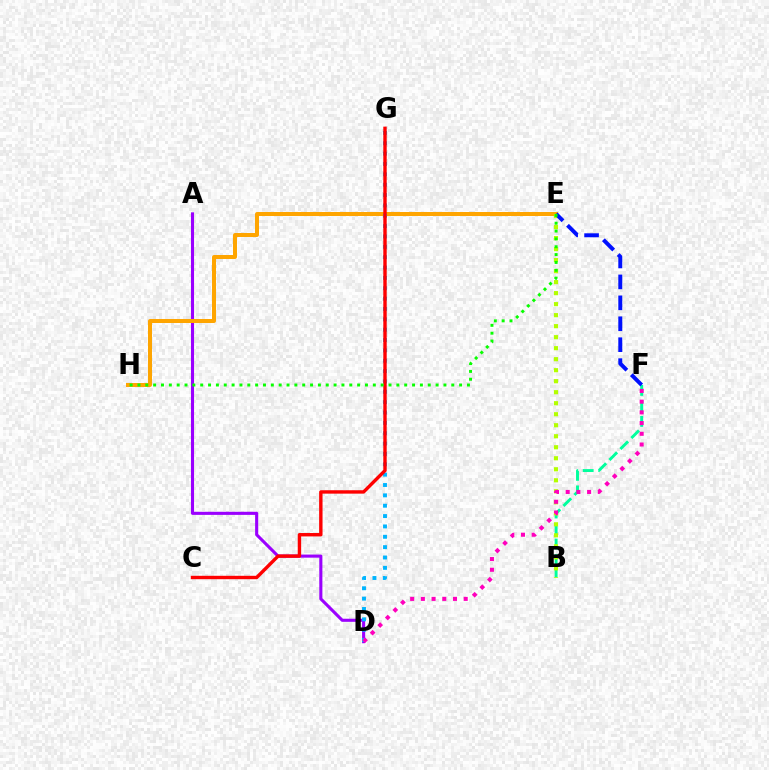{('B', 'F'): [{'color': '#00ff9d', 'line_style': 'dashed', 'thickness': 2.11}], ('A', 'D'): [{'color': '#9b00ff', 'line_style': 'solid', 'thickness': 2.22}], ('E', 'H'): [{'color': '#ffa500', 'line_style': 'solid', 'thickness': 2.87}, {'color': '#08ff00', 'line_style': 'dotted', 'thickness': 2.13}], ('B', 'E'): [{'color': '#b3ff00', 'line_style': 'dotted', 'thickness': 2.99}], ('E', 'F'): [{'color': '#0010ff', 'line_style': 'dashed', 'thickness': 2.84}], ('D', 'G'): [{'color': '#00b5ff', 'line_style': 'dotted', 'thickness': 2.81}], ('C', 'G'): [{'color': '#ff0000', 'line_style': 'solid', 'thickness': 2.45}], ('D', 'F'): [{'color': '#ff00bd', 'line_style': 'dotted', 'thickness': 2.91}]}